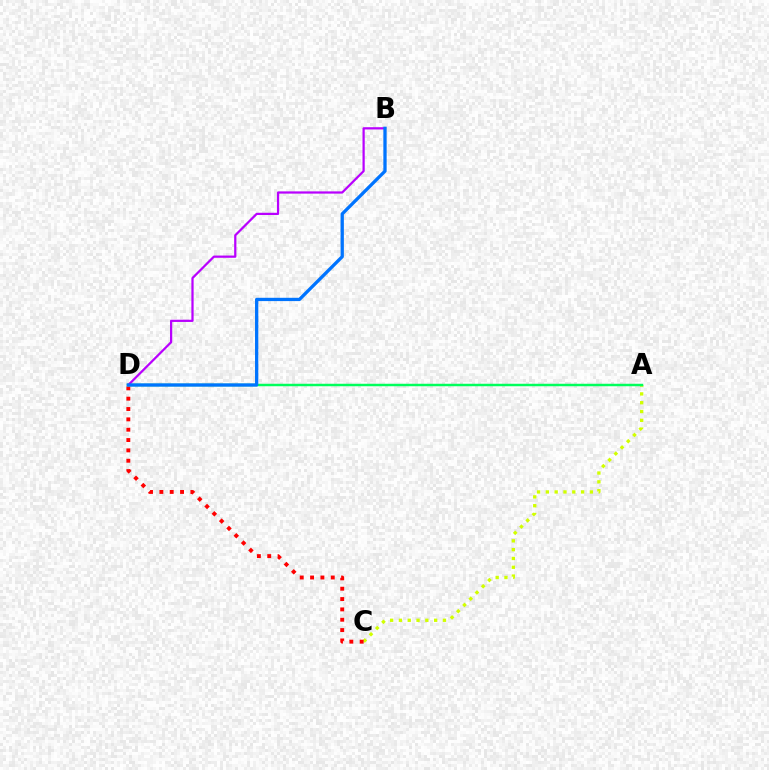{('A', 'C'): [{'color': '#d1ff00', 'line_style': 'dotted', 'thickness': 2.39}], ('C', 'D'): [{'color': '#ff0000', 'line_style': 'dotted', 'thickness': 2.81}], ('A', 'D'): [{'color': '#00ff5c', 'line_style': 'solid', 'thickness': 1.79}], ('B', 'D'): [{'color': '#b900ff', 'line_style': 'solid', 'thickness': 1.61}, {'color': '#0074ff', 'line_style': 'solid', 'thickness': 2.37}]}